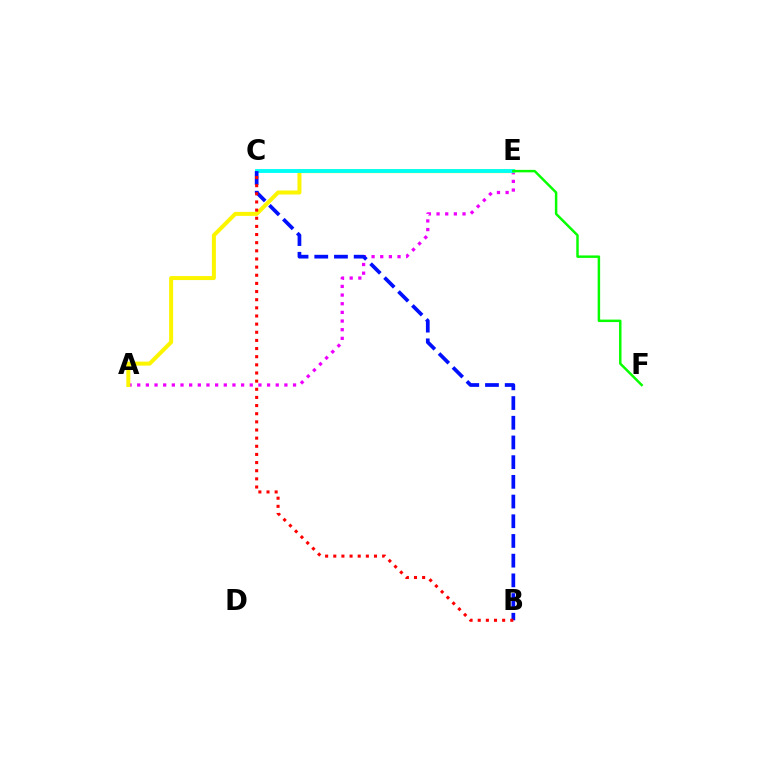{('A', 'E'): [{'color': '#ee00ff', 'line_style': 'dotted', 'thickness': 2.35}, {'color': '#fcf500', 'line_style': 'solid', 'thickness': 2.89}], ('C', 'E'): [{'color': '#00fff6', 'line_style': 'solid', 'thickness': 2.79}], ('B', 'C'): [{'color': '#0010ff', 'line_style': 'dashed', 'thickness': 2.68}, {'color': '#ff0000', 'line_style': 'dotted', 'thickness': 2.21}], ('E', 'F'): [{'color': '#08ff00', 'line_style': 'solid', 'thickness': 1.78}]}